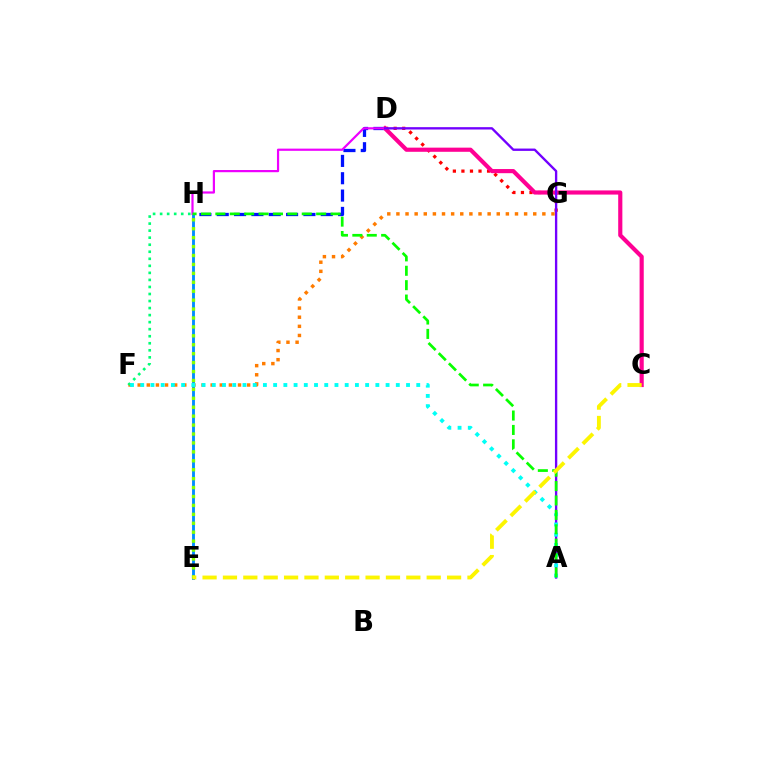{('D', 'H'): [{'color': '#0010ff', 'line_style': 'dashed', 'thickness': 2.36}, {'color': '#ee00ff', 'line_style': 'solid', 'thickness': 1.59}], ('D', 'G'): [{'color': '#ff0000', 'line_style': 'dotted', 'thickness': 2.32}], ('E', 'H'): [{'color': '#008cff', 'line_style': 'solid', 'thickness': 2.07}, {'color': '#84ff00', 'line_style': 'dotted', 'thickness': 2.42}], ('C', 'D'): [{'color': '#ff0094', 'line_style': 'solid', 'thickness': 2.99}], ('F', 'G'): [{'color': '#ff7c00', 'line_style': 'dotted', 'thickness': 2.48}], ('A', 'D'): [{'color': '#7200ff', 'line_style': 'solid', 'thickness': 1.69}], ('F', 'H'): [{'color': '#00ff74', 'line_style': 'dotted', 'thickness': 1.91}], ('A', 'F'): [{'color': '#00fff6', 'line_style': 'dotted', 'thickness': 2.78}], ('A', 'H'): [{'color': '#08ff00', 'line_style': 'dashed', 'thickness': 1.96}], ('C', 'E'): [{'color': '#fcf500', 'line_style': 'dashed', 'thickness': 2.77}]}